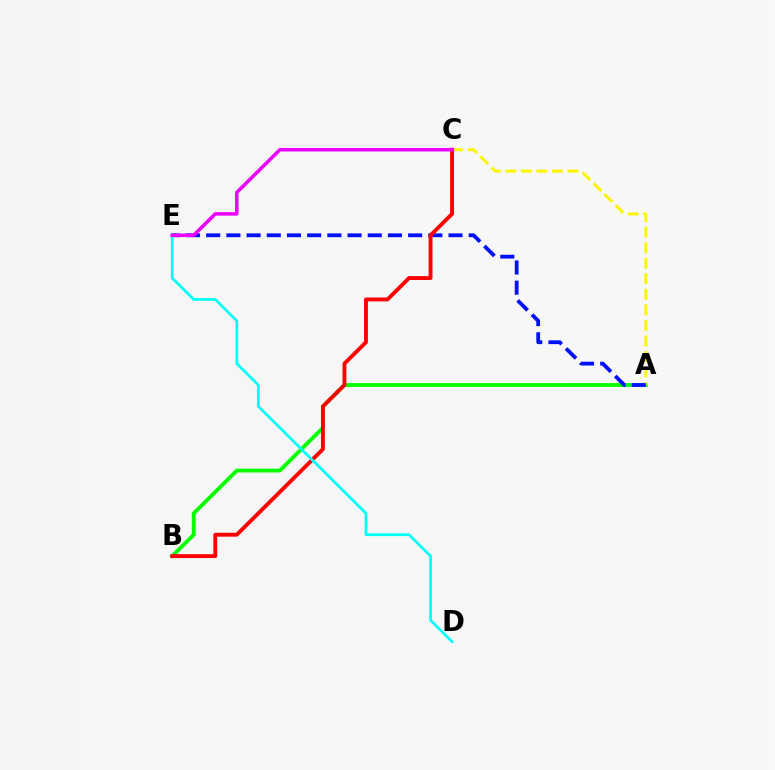{('A', 'B'): [{'color': '#08ff00', 'line_style': 'solid', 'thickness': 2.76}], ('A', 'C'): [{'color': '#fcf500', 'line_style': 'dashed', 'thickness': 2.11}], ('A', 'E'): [{'color': '#0010ff', 'line_style': 'dashed', 'thickness': 2.74}], ('B', 'C'): [{'color': '#ff0000', 'line_style': 'solid', 'thickness': 2.79}], ('D', 'E'): [{'color': '#00fff6', 'line_style': 'solid', 'thickness': 1.96}], ('C', 'E'): [{'color': '#ee00ff', 'line_style': 'solid', 'thickness': 2.54}]}